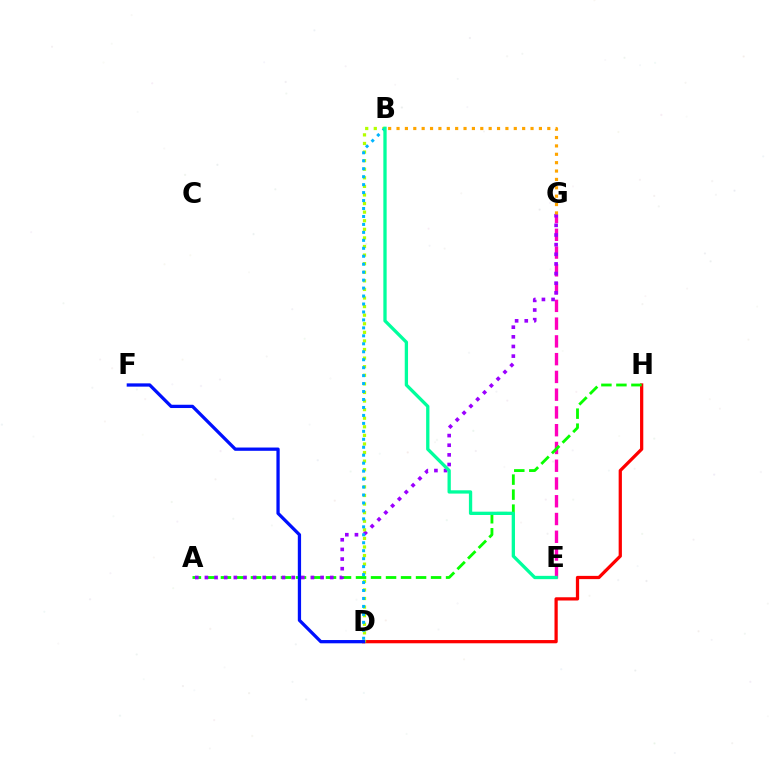{('E', 'G'): [{'color': '#ff00bd', 'line_style': 'dashed', 'thickness': 2.41}], ('D', 'H'): [{'color': '#ff0000', 'line_style': 'solid', 'thickness': 2.34}], ('A', 'H'): [{'color': '#08ff00', 'line_style': 'dashed', 'thickness': 2.04}], ('A', 'G'): [{'color': '#9b00ff', 'line_style': 'dotted', 'thickness': 2.62}], ('B', 'D'): [{'color': '#b3ff00', 'line_style': 'dotted', 'thickness': 2.33}, {'color': '#00b5ff', 'line_style': 'dotted', 'thickness': 2.16}], ('D', 'F'): [{'color': '#0010ff', 'line_style': 'solid', 'thickness': 2.36}], ('B', 'E'): [{'color': '#00ff9d', 'line_style': 'solid', 'thickness': 2.38}], ('B', 'G'): [{'color': '#ffa500', 'line_style': 'dotted', 'thickness': 2.28}]}